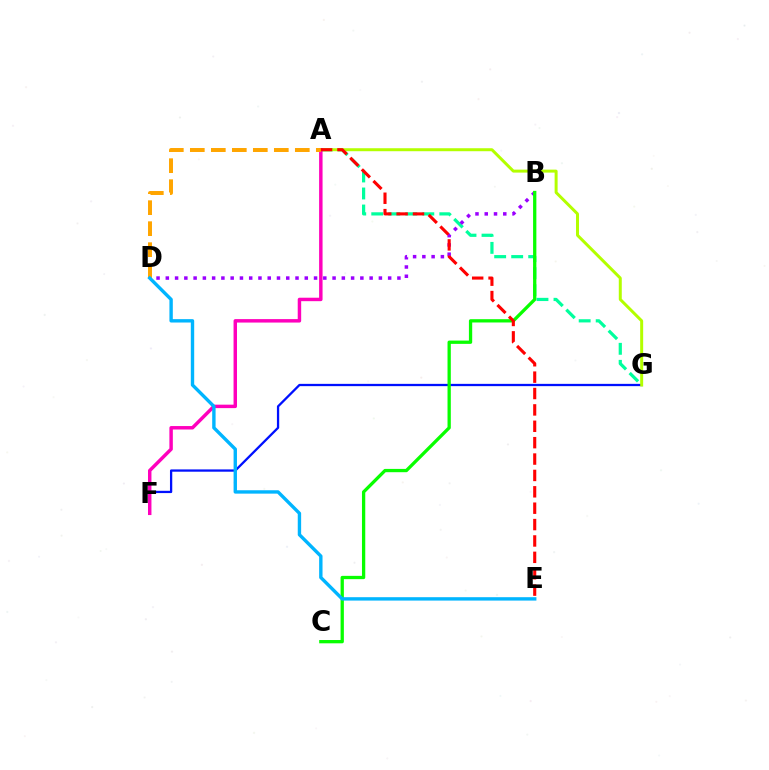{('F', 'G'): [{'color': '#0010ff', 'line_style': 'solid', 'thickness': 1.65}], ('A', 'G'): [{'color': '#00ff9d', 'line_style': 'dashed', 'thickness': 2.31}, {'color': '#b3ff00', 'line_style': 'solid', 'thickness': 2.15}], ('B', 'D'): [{'color': '#9b00ff', 'line_style': 'dotted', 'thickness': 2.52}], ('A', 'F'): [{'color': '#ff00bd', 'line_style': 'solid', 'thickness': 2.49}], ('A', 'D'): [{'color': '#ffa500', 'line_style': 'dashed', 'thickness': 2.85}], ('B', 'C'): [{'color': '#08ff00', 'line_style': 'solid', 'thickness': 2.37}], ('D', 'E'): [{'color': '#00b5ff', 'line_style': 'solid', 'thickness': 2.44}], ('A', 'E'): [{'color': '#ff0000', 'line_style': 'dashed', 'thickness': 2.23}]}